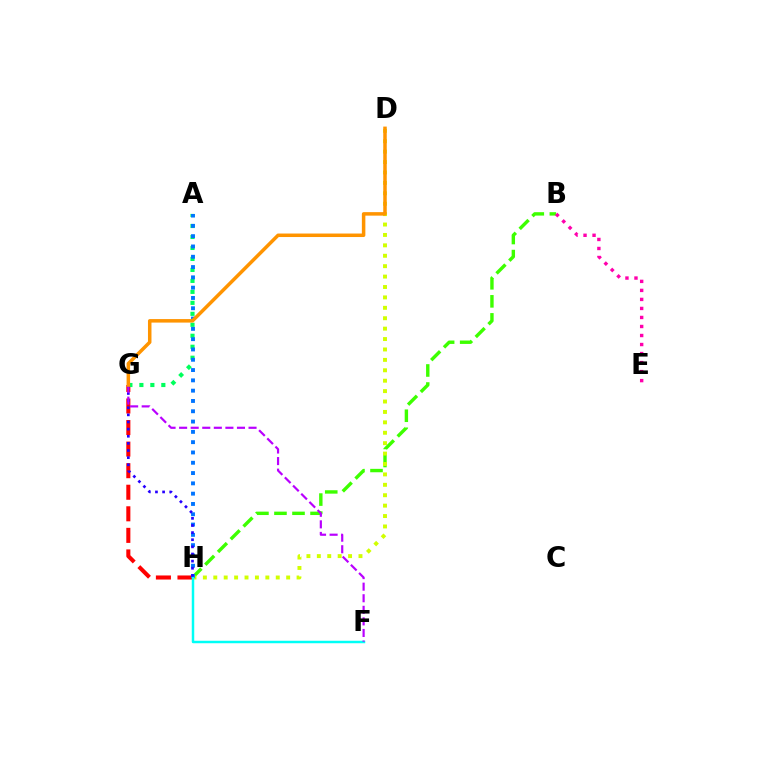{('G', 'H'): [{'color': '#ff0000', 'line_style': 'dashed', 'thickness': 2.93}, {'color': '#2500ff', 'line_style': 'dotted', 'thickness': 1.94}], ('B', 'H'): [{'color': '#3dff00', 'line_style': 'dashed', 'thickness': 2.45}], ('D', 'H'): [{'color': '#d1ff00', 'line_style': 'dotted', 'thickness': 2.83}], ('A', 'G'): [{'color': '#00ff5c', 'line_style': 'dotted', 'thickness': 2.98}], ('A', 'H'): [{'color': '#0074ff', 'line_style': 'dotted', 'thickness': 2.8}], ('F', 'H'): [{'color': '#00fff6', 'line_style': 'solid', 'thickness': 1.78}], ('B', 'E'): [{'color': '#ff00ac', 'line_style': 'dotted', 'thickness': 2.45}], ('F', 'G'): [{'color': '#b900ff', 'line_style': 'dashed', 'thickness': 1.57}], ('D', 'G'): [{'color': '#ff9400', 'line_style': 'solid', 'thickness': 2.52}]}